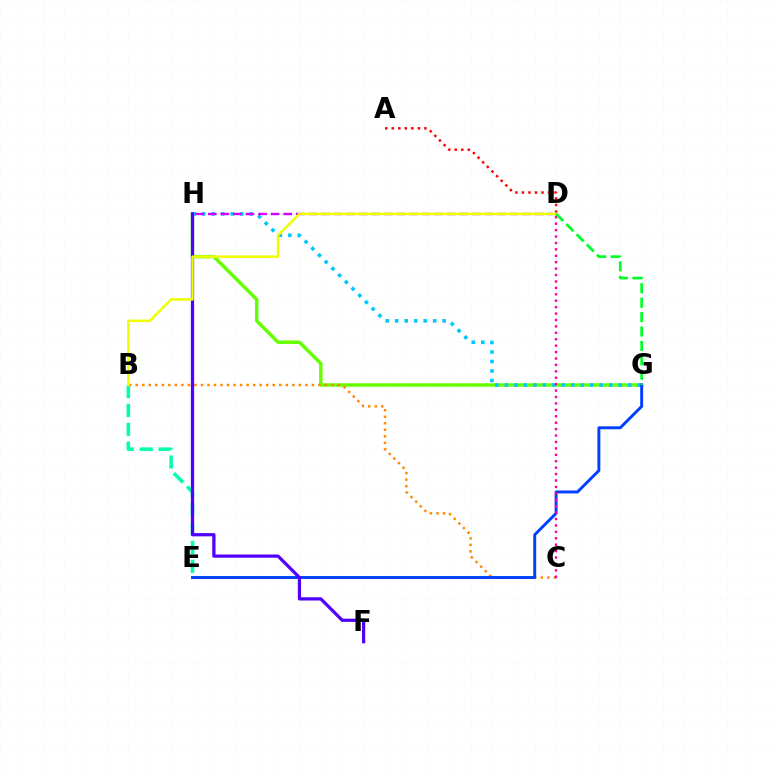{('G', 'H'): [{'color': '#66ff00', 'line_style': 'solid', 'thickness': 2.49}, {'color': '#00c7ff', 'line_style': 'dotted', 'thickness': 2.58}], ('B', 'E'): [{'color': '#00ffaf', 'line_style': 'dashed', 'thickness': 2.56}], ('B', 'C'): [{'color': '#ff8800', 'line_style': 'dotted', 'thickness': 1.77}], ('D', 'H'): [{'color': '#d600ff', 'line_style': 'dashed', 'thickness': 1.71}], ('E', 'G'): [{'color': '#003fff', 'line_style': 'solid', 'thickness': 2.1}], ('C', 'D'): [{'color': '#ff00a0', 'line_style': 'dotted', 'thickness': 1.74}], ('F', 'H'): [{'color': '#4f00ff', 'line_style': 'solid', 'thickness': 2.32}], ('A', 'D'): [{'color': '#ff0000', 'line_style': 'dotted', 'thickness': 1.77}], ('B', 'D'): [{'color': '#eeff00', 'line_style': 'solid', 'thickness': 1.8}], ('D', 'G'): [{'color': '#00ff27', 'line_style': 'dashed', 'thickness': 1.96}]}